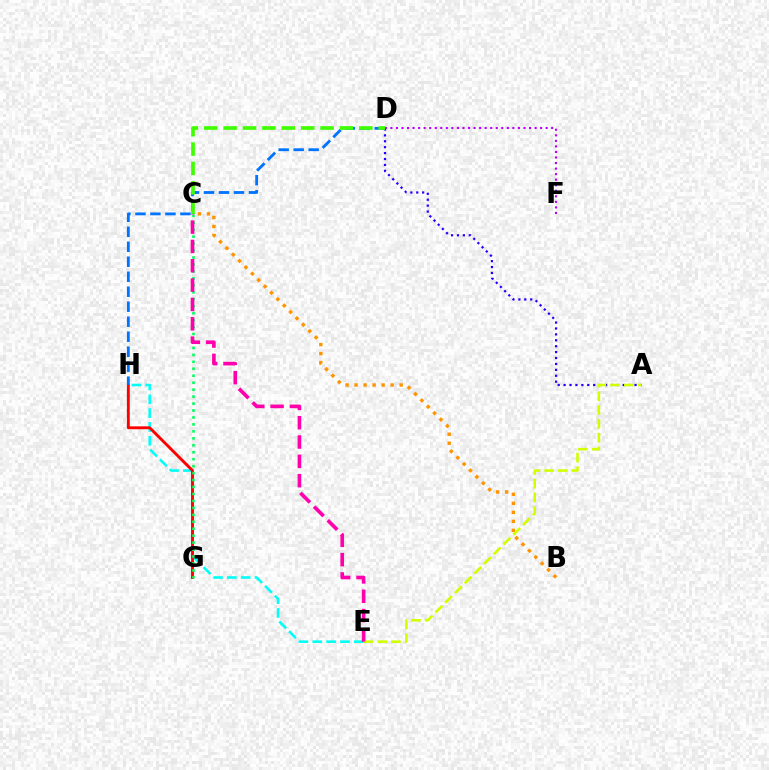{('B', 'C'): [{'color': '#ff9400', 'line_style': 'dotted', 'thickness': 2.45}], ('A', 'D'): [{'color': '#2500ff', 'line_style': 'dotted', 'thickness': 1.61}], ('E', 'H'): [{'color': '#00fff6', 'line_style': 'dashed', 'thickness': 1.88}], ('A', 'E'): [{'color': '#d1ff00', 'line_style': 'dashed', 'thickness': 1.87}], ('G', 'H'): [{'color': '#ff0000', 'line_style': 'solid', 'thickness': 2.07}], ('C', 'G'): [{'color': '#00ff5c', 'line_style': 'dotted', 'thickness': 1.89}], ('D', 'H'): [{'color': '#0074ff', 'line_style': 'dashed', 'thickness': 2.04}], ('C', 'E'): [{'color': '#ff00ac', 'line_style': 'dashed', 'thickness': 2.63}], ('D', 'F'): [{'color': '#b900ff', 'line_style': 'dotted', 'thickness': 1.51}], ('C', 'D'): [{'color': '#3dff00', 'line_style': 'dashed', 'thickness': 2.63}]}